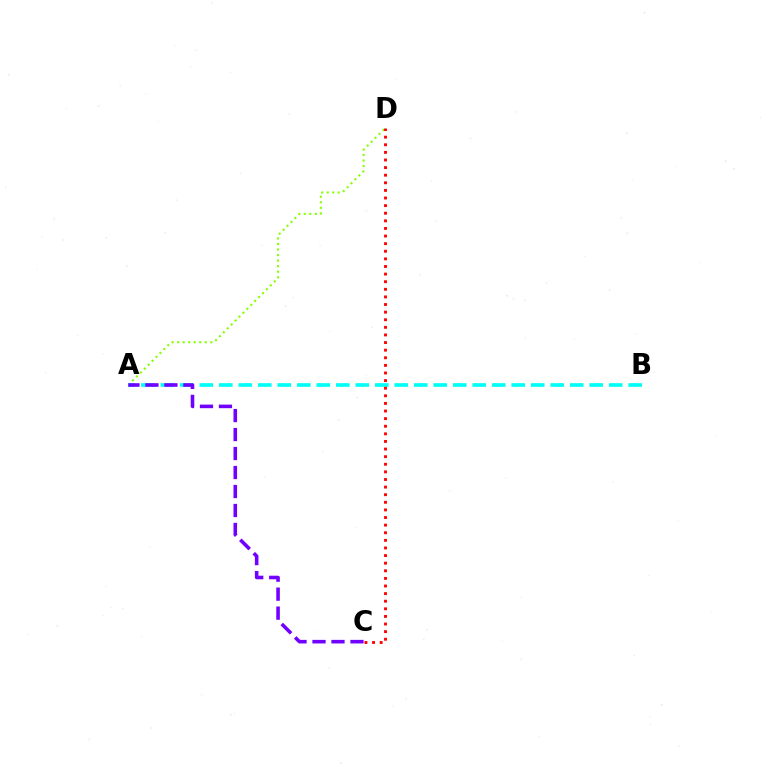{('A', 'D'): [{'color': '#84ff00', 'line_style': 'dotted', 'thickness': 1.5}], ('A', 'B'): [{'color': '#00fff6', 'line_style': 'dashed', 'thickness': 2.65}], ('C', 'D'): [{'color': '#ff0000', 'line_style': 'dotted', 'thickness': 2.07}], ('A', 'C'): [{'color': '#7200ff', 'line_style': 'dashed', 'thickness': 2.58}]}